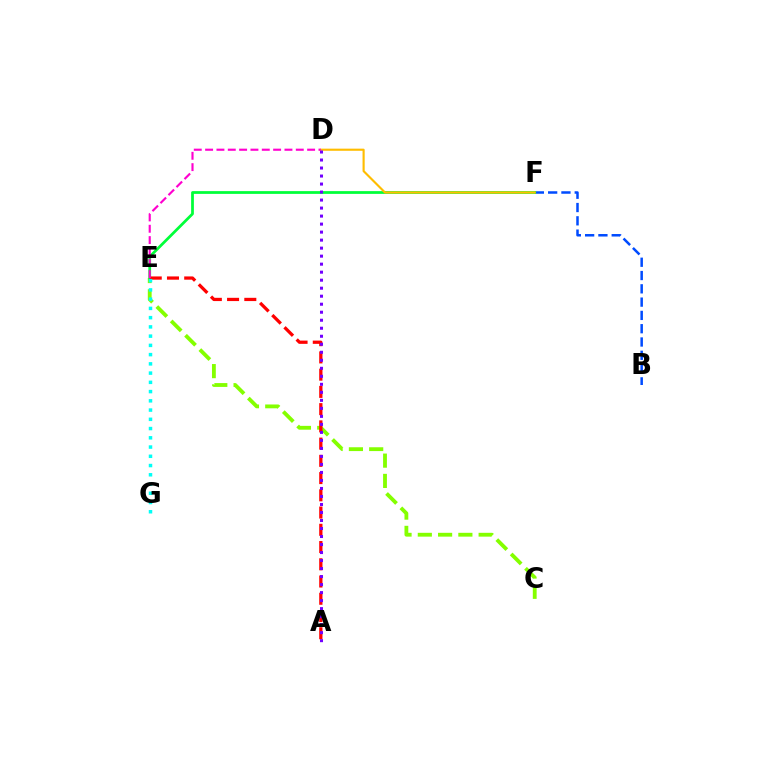{('B', 'F'): [{'color': '#004bff', 'line_style': 'dashed', 'thickness': 1.81}], ('C', 'E'): [{'color': '#84ff00', 'line_style': 'dashed', 'thickness': 2.75}], ('E', 'F'): [{'color': '#00ff39', 'line_style': 'solid', 'thickness': 1.98}], ('A', 'E'): [{'color': '#ff0000', 'line_style': 'dashed', 'thickness': 2.34}], ('D', 'F'): [{'color': '#ffbd00', 'line_style': 'solid', 'thickness': 1.54}], ('A', 'D'): [{'color': '#7200ff', 'line_style': 'dotted', 'thickness': 2.18}], ('D', 'E'): [{'color': '#ff00cf', 'line_style': 'dashed', 'thickness': 1.54}], ('E', 'G'): [{'color': '#00fff6', 'line_style': 'dotted', 'thickness': 2.51}]}